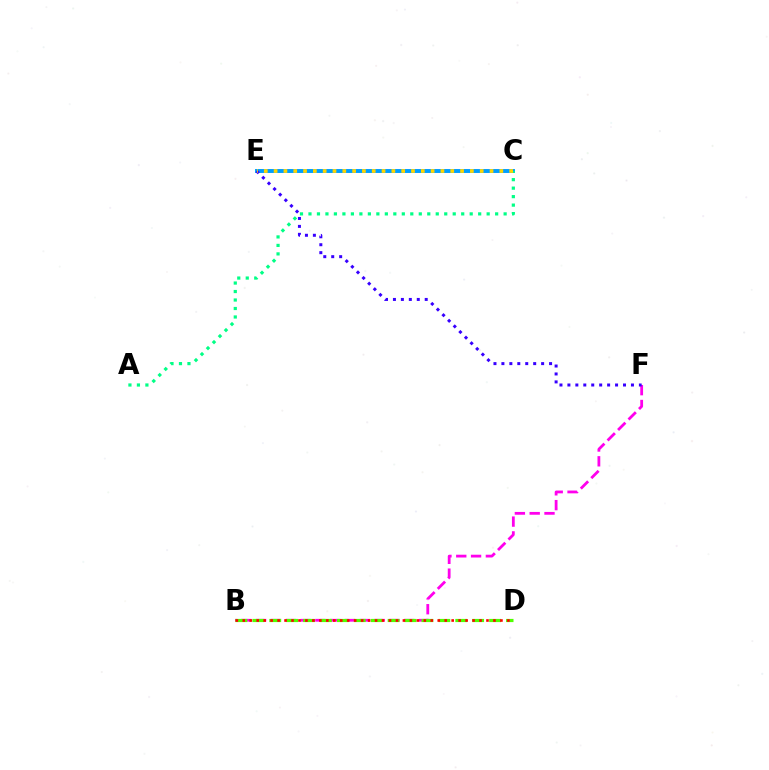{('B', 'F'): [{'color': '#ff00ed', 'line_style': 'dashed', 'thickness': 2.01}], ('B', 'D'): [{'color': '#4fff00', 'line_style': 'dashed', 'thickness': 2.3}, {'color': '#ff0000', 'line_style': 'dotted', 'thickness': 1.89}], ('C', 'E'): [{'color': '#009eff', 'line_style': 'solid', 'thickness': 2.82}, {'color': '#ffd500', 'line_style': 'dotted', 'thickness': 2.67}], ('E', 'F'): [{'color': '#3700ff', 'line_style': 'dotted', 'thickness': 2.16}], ('A', 'C'): [{'color': '#00ff86', 'line_style': 'dotted', 'thickness': 2.31}]}